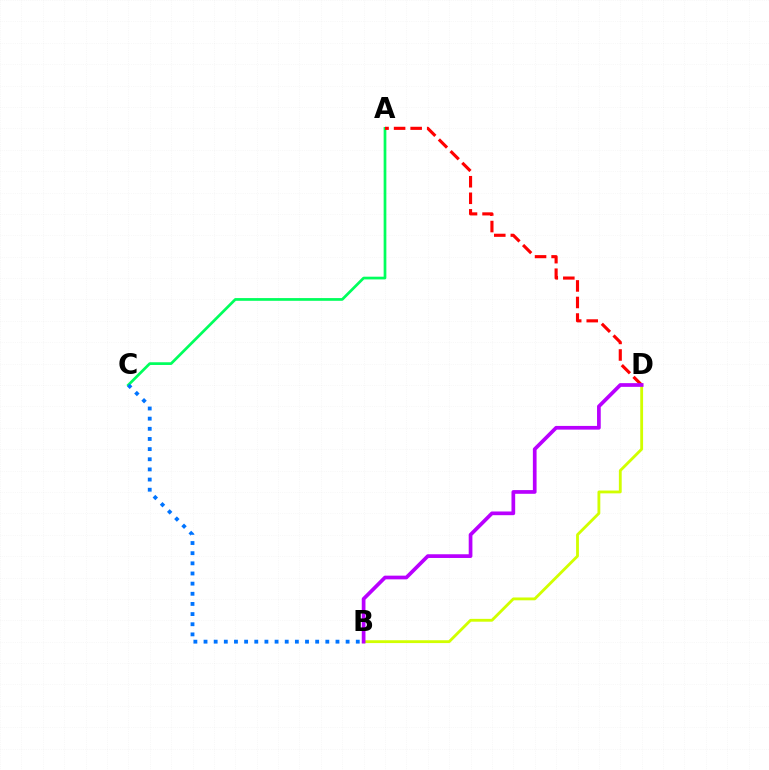{('B', 'D'): [{'color': '#d1ff00', 'line_style': 'solid', 'thickness': 2.04}, {'color': '#b900ff', 'line_style': 'solid', 'thickness': 2.67}], ('A', 'C'): [{'color': '#00ff5c', 'line_style': 'solid', 'thickness': 1.96}], ('A', 'D'): [{'color': '#ff0000', 'line_style': 'dashed', 'thickness': 2.25}], ('B', 'C'): [{'color': '#0074ff', 'line_style': 'dotted', 'thickness': 2.76}]}